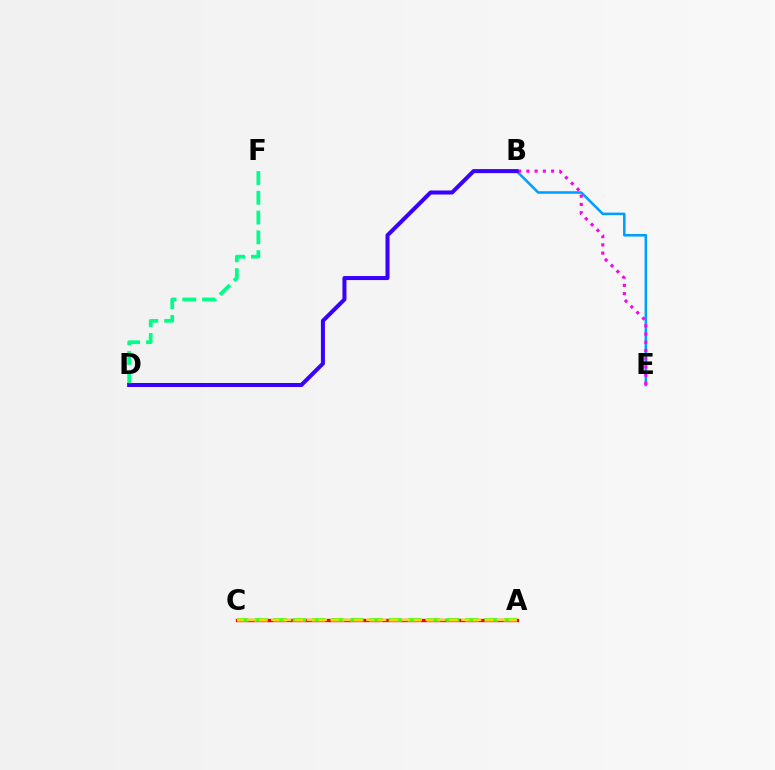{('B', 'E'): [{'color': '#009eff', 'line_style': 'solid', 'thickness': 1.84}, {'color': '#ff00ed', 'line_style': 'dotted', 'thickness': 2.24}], ('A', 'C'): [{'color': '#ff0000', 'line_style': 'solid', 'thickness': 2.39}, {'color': '#4fff00', 'line_style': 'dashed', 'thickness': 2.61}, {'color': '#ffd500', 'line_style': 'dashed', 'thickness': 1.61}], ('D', 'F'): [{'color': '#00ff86', 'line_style': 'dashed', 'thickness': 2.69}], ('B', 'D'): [{'color': '#3700ff', 'line_style': 'solid', 'thickness': 2.9}]}